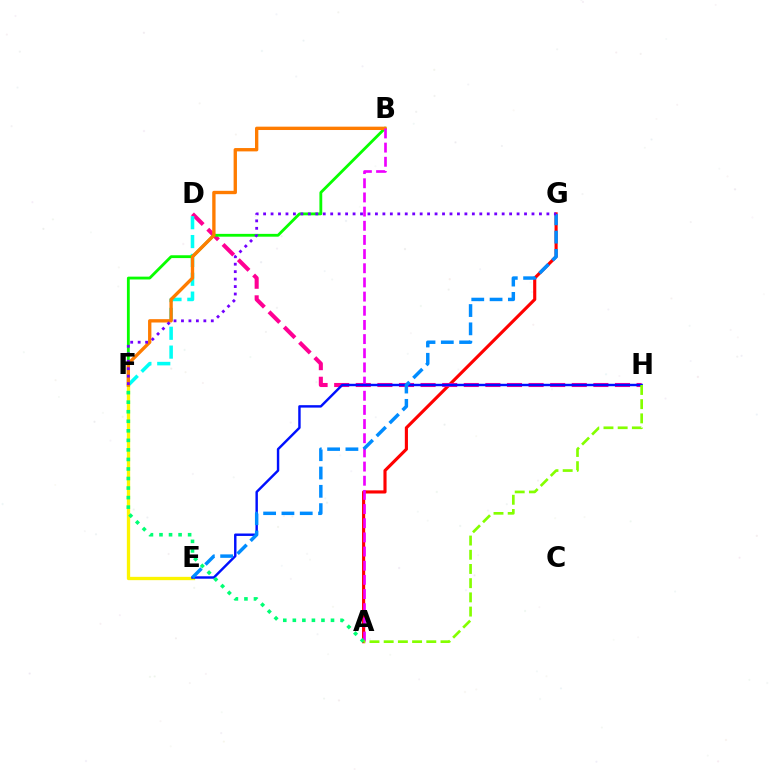{('A', 'G'): [{'color': '#ff0000', 'line_style': 'solid', 'thickness': 2.25}], ('D', 'H'): [{'color': '#ff0094', 'line_style': 'dashed', 'thickness': 2.93}], ('E', 'F'): [{'color': '#fcf500', 'line_style': 'solid', 'thickness': 2.38}], ('D', 'F'): [{'color': '#00fff6', 'line_style': 'dashed', 'thickness': 2.56}], ('B', 'F'): [{'color': '#08ff00', 'line_style': 'solid', 'thickness': 2.03}, {'color': '#ff7c00', 'line_style': 'solid', 'thickness': 2.41}], ('A', 'B'): [{'color': '#ee00ff', 'line_style': 'dashed', 'thickness': 1.92}], ('E', 'H'): [{'color': '#0010ff', 'line_style': 'solid', 'thickness': 1.75}], ('E', 'G'): [{'color': '#008cff', 'line_style': 'dashed', 'thickness': 2.49}], ('A', 'F'): [{'color': '#00ff74', 'line_style': 'dotted', 'thickness': 2.59}], ('A', 'H'): [{'color': '#84ff00', 'line_style': 'dashed', 'thickness': 1.93}], ('F', 'G'): [{'color': '#7200ff', 'line_style': 'dotted', 'thickness': 2.03}]}